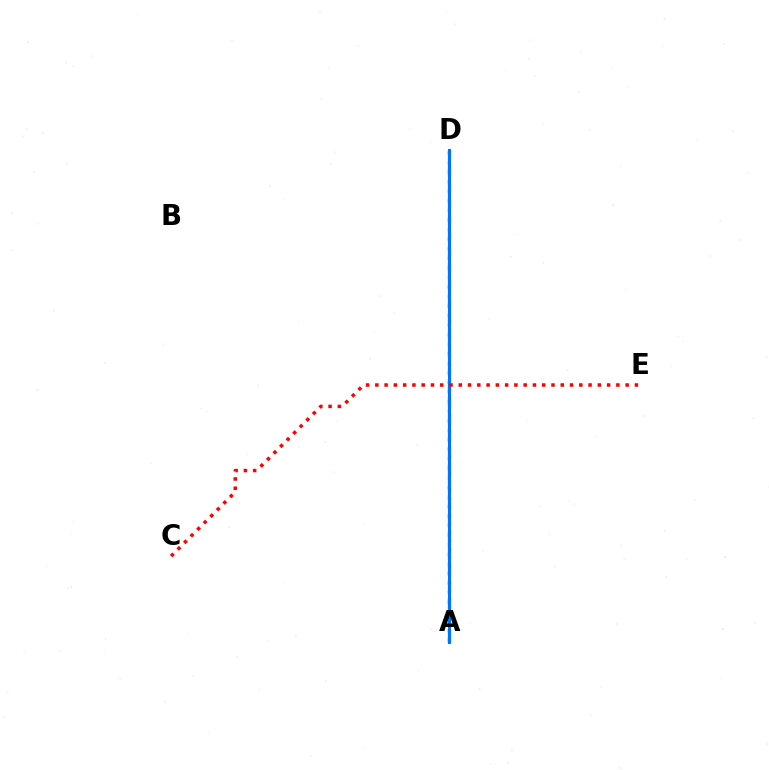{('A', 'D'): [{'color': '#00ff5c', 'line_style': 'dotted', 'thickness': 2.3}, {'color': '#d1ff00', 'line_style': 'dotted', 'thickness': 2.59}, {'color': '#b900ff', 'line_style': 'dashed', 'thickness': 2.26}, {'color': '#0074ff', 'line_style': 'solid', 'thickness': 2.2}], ('C', 'E'): [{'color': '#ff0000', 'line_style': 'dotted', 'thickness': 2.52}]}